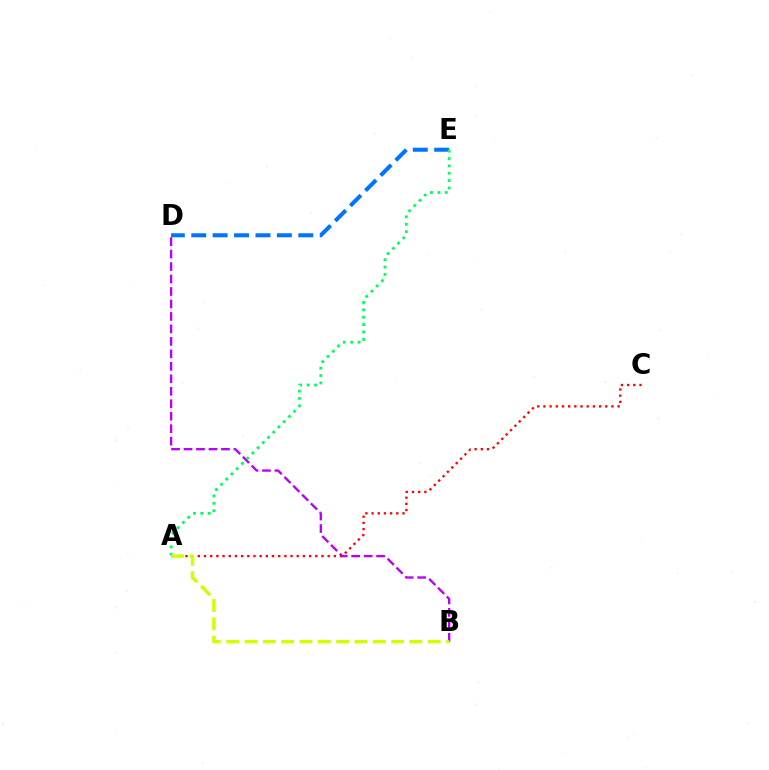{('D', 'E'): [{'color': '#0074ff', 'line_style': 'dashed', 'thickness': 2.91}], ('B', 'D'): [{'color': '#b900ff', 'line_style': 'dashed', 'thickness': 1.69}], ('A', 'C'): [{'color': '#ff0000', 'line_style': 'dotted', 'thickness': 1.68}], ('A', 'E'): [{'color': '#00ff5c', 'line_style': 'dotted', 'thickness': 2.01}], ('A', 'B'): [{'color': '#d1ff00', 'line_style': 'dashed', 'thickness': 2.49}]}